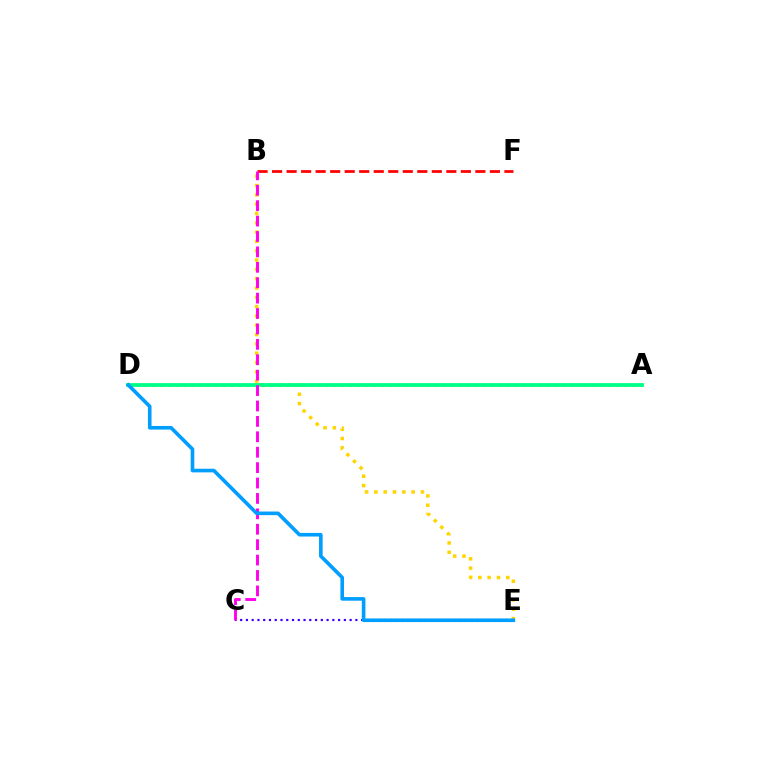{('B', 'E'): [{'color': '#ffd500', 'line_style': 'dotted', 'thickness': 2.53}], ('A', 'D'): [{'color': '#4fff00', 'line_style': 'dotted', 'thickness': 2.14}, {'color': '#00ff86', 'line_style': 'solid', 'thickness': 2.73}], ('B', 'F'): [{'color': '#ff0000', 'line_style': 'dashed', 'thickness': 1.97}], ('C', 'E'): [{'color': '#3700ff', 'line_style': 'dotted', 'thickness': 1.57}], ('B', 'C'): [{'color': '#ff00ed', 'line_style': 'dashed', 'thickness': 2.09}], ('D', 'E'): [{'color': '#009eff', 'line_style': 'solid', 'thickness': 2.6}]}